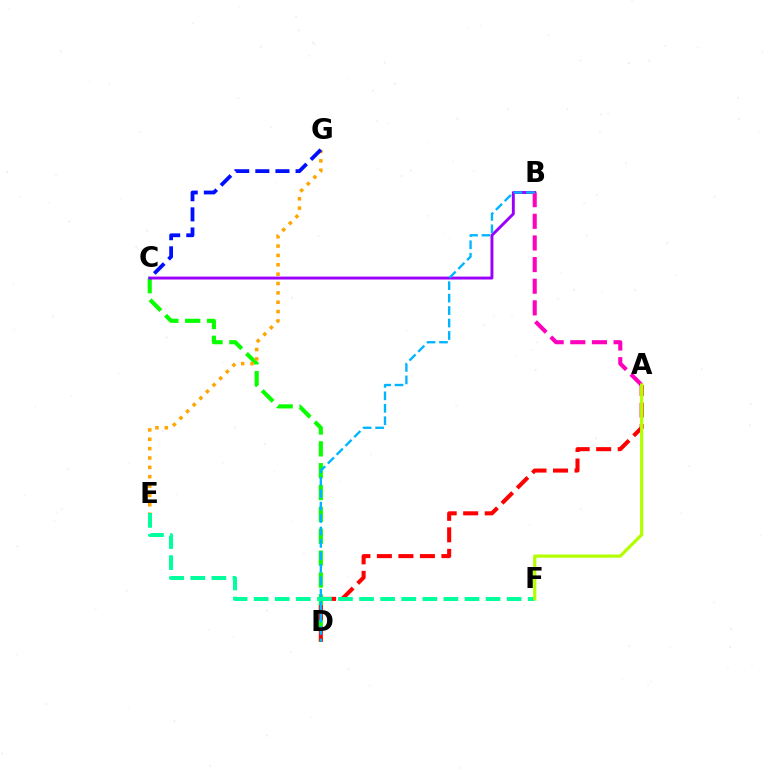{('C', 'D'): [{'color': '#08ff00', 'line_style': 'dashed', 'thickness': 2.97}], ('E', 'G'): [{'color': '#ffa500', 'line_style': 'dotted', 'thickness': 2.54}], ('B', 'C'): [{'color': '#9b00ff', 'line_style': 'solid', 'thickness': 2.1}], ('A', 'D'): [{'color': '#ff0000', 'line_style': 'dashed', 'thickness': 2.92}], ('A', 'B'): [{'color': '#ff00bd', 'line_style': 'dashed', 'thickness': 2.94}], ('B', 'D'): [{'color': '#00b5ff', 'line_style': 'dashed', 'thickness': 1.69}], ('E', 'F'): [{'color': '#00ff9d', 'line_style': 'dashed', 'thickness': 2.86}], ('C', 'G'): [{'color': '#0010ff', 'line_style': 'dashed', 'thickness': 2.73}], ('A', 'F'): [{'color': '#b3ff00', 'line_style': 'solid', 'thickness': 2.32}]}